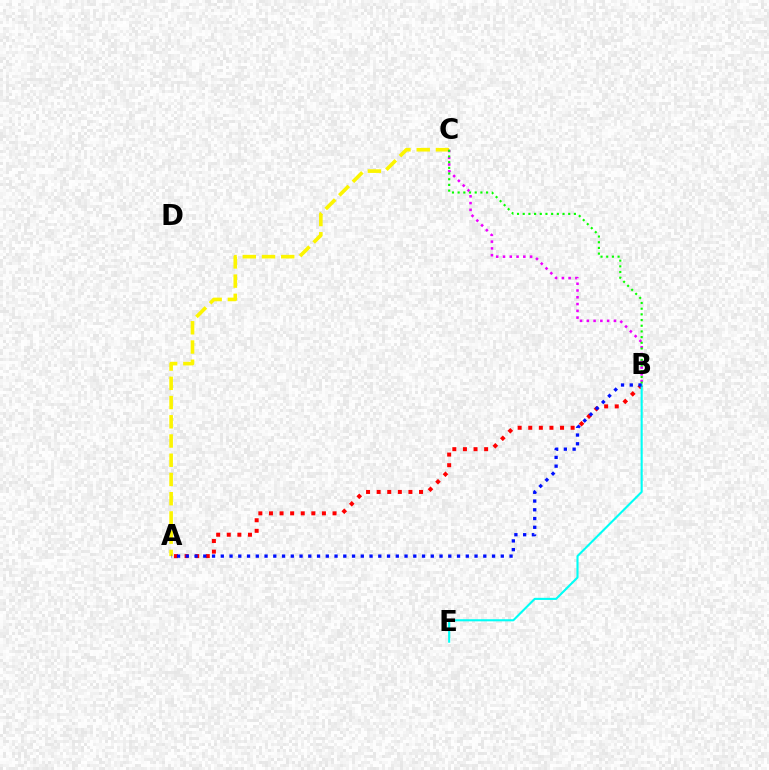{('A', 'B'): [{'color': '#ff0000', 'line_style': 'dotted', 'thickness': 2.88}, {'color': '#0010ff', 'line_style': 'dotted', 'thickness': 2.38}], ('A', 'C'): [{'color': '#fcf500', 'line_style': 'dashed', 'thickness': 2.61}], ('B', 'C'): [{'color': '#ee00ff', 'line_style': 'dotted', 'thickness': 1.84}, {'color': '#08ff00', 'line_style': 'dotted', 'thickness': 1.55}], ('B', 'E'): [{'color': '#00fff6', 'line_style': 'solid', 'thickness': 1.51}]}